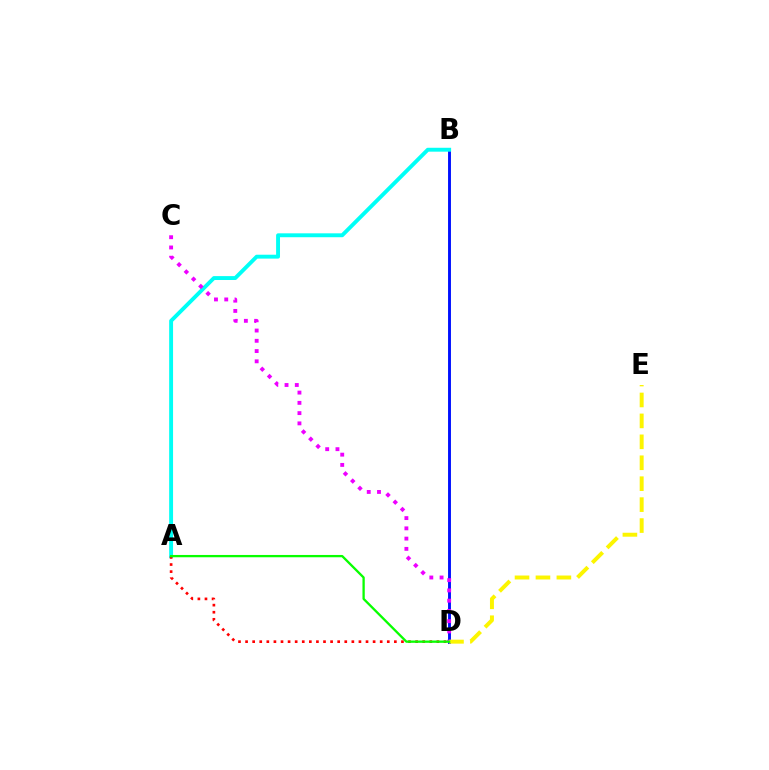{('B', 'D'): [{'color': '#0010ff', 'line_style': 'solid', 'thickness': 2.09}], ('A', 'B'): [{'color': '#00fff6', 'line_style': 'solid', 'thickness': 2.8}], ('C', 'D'): [{'color': '#ee00ff', 'line_style': 'dotted', 'thickness': 2.79}], ('A', 'D'): [{'color': '#ff0000', 'line_style': 'dotted', 'thickness': 1.93}, {'color': '#08ff00', 'line_style': 'solid', 'thickness': 1.66}], ('D', 'E'): [{'color': '#fcf500', 'line_style': 'dashed', 'thickness': 2.84}]}